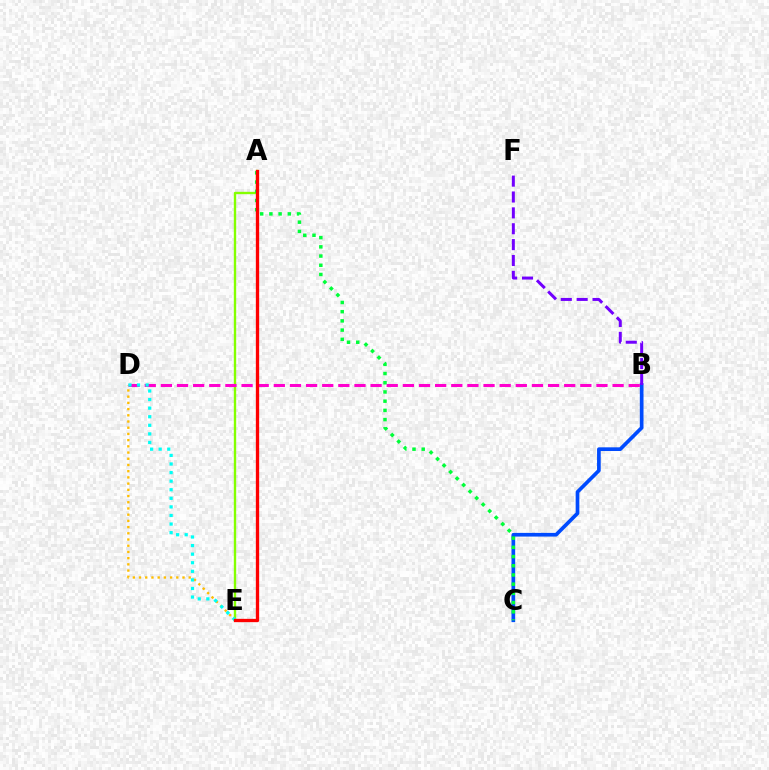{('B', 'C'): [{'color': '#004bff', 'line_style': 'solid', 'thickness': 2.65}], ('D', 'E'): [{'color': '#ffbd00', 'line_style': 'dotted', 'thickness': 1.69}, {'color': '#00fff6', 'line_style': 'dotted', 'thickness': 2.33}], ('A', 'E'): [{'color': '#84ff00', 'line_style': 'solid', 'thickness': 1.7}, {'color': '#ff0000', 'line_style': 'solid', 'thickness': 2.39}], ('A', 'C'): [{'color': '#00ff39', 'line_style': 'dotted', 'thickness': 2.5}], ('B', 'D'): [{'color': '#ff00cf', 'line_style': 'dashed', 'thickness': 2.19}], ('B', 'F'): [{'color': '#7200ff', 'line_style': 'dashed', 'thickness': 2.16}]}